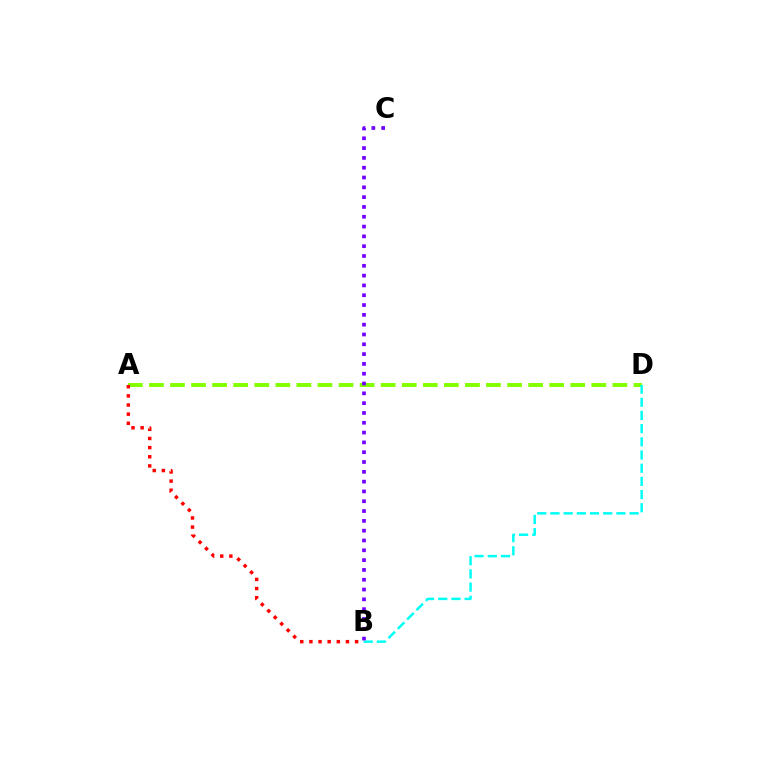{('A', 'D'): [{'color': '#84ff00', 'line_style': 'dashed', 'thickness': 2.86}], ('B', 'D'): [{'color': '#00fff6', 'line_style': 'dashed', 'thickness': 1.79}], ('B', 'C'): [{'color': '#7200ff', 'line_style': 'dotted', 'thickness': 2.67}], ('A', 'B'): [{'color': '#ff0000', 'line_style': 'dotted', 'thickness': 2.48}]}